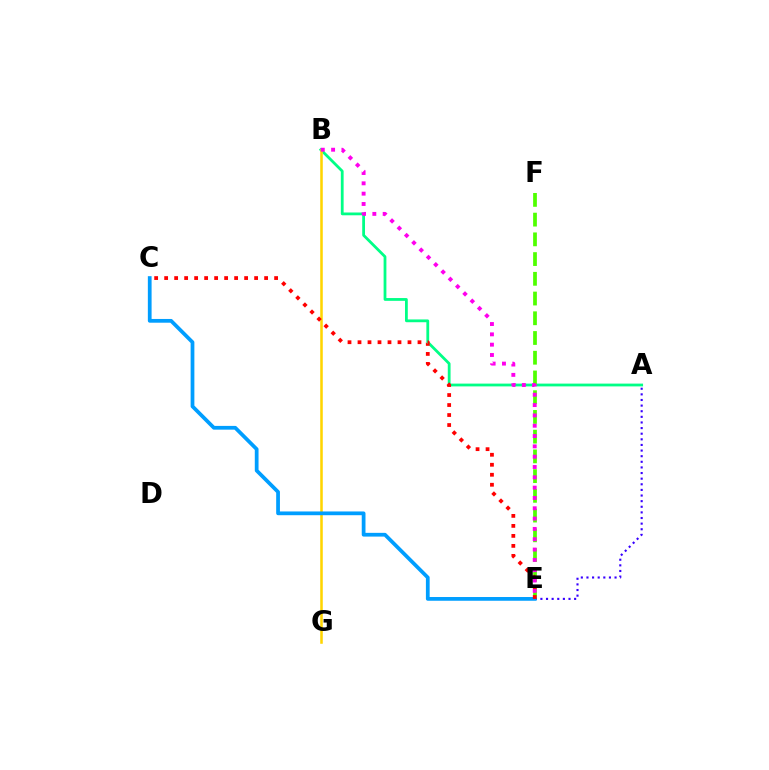{('A', 'B'): [{'color': '#00ff86', 'line_style': 'solid', 'thickness': 2.01}], ('E', 'F'): [{'color': '#4fff00', 'line_style': 'dashed', 'thickness': 2.68}], ('B', 'G'): [{'color': '#ffd500', 'line_style': 'solid', 'thickness': 1.83}], ('A', 'E'): [{'color': '#3700ff', 'line_style': 'dotted', 'thickness': 1.53}], ('B', 'E'): [{'color': '#ff00ed', 'line_style': 'dotted', 'thickness': 2.8}], ('C', 'E'): [{'color': '#009eff', 'line_style': 'solid', 'thickness': 2.7}, {'color': '#ff0000', 'line_style': 'dotted', 'thickness': 2.72}]}